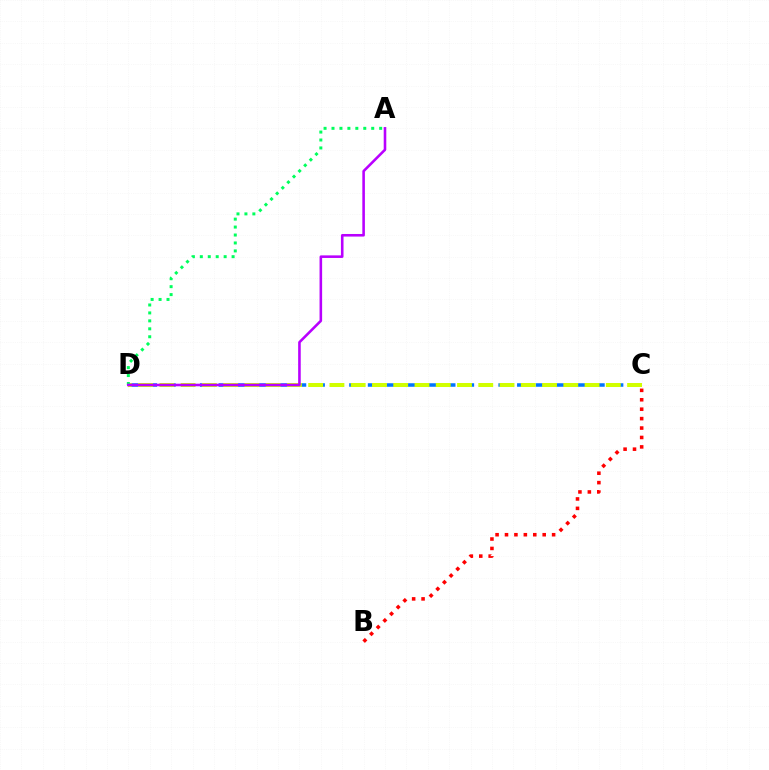{('C', 'D'): [{'color': '#0074ff', 'line_style': 'dashed', 'thickness': 2.53}, {'color': '#d1ff00', 'line_style': 'dashed', 'thickness': 2.89}], ('A', 'D'): [{'color': '#00ff5c', 'line_style': 'dotted', 'thickness': 2.16}, {'color': '#b900ff', 'line_style': 'solid', 'thickness': 1.86}], ('B', 'C'): [{'color': '#ff0000', 'line_style': 'dotted', 'thickness': 2.56}]}